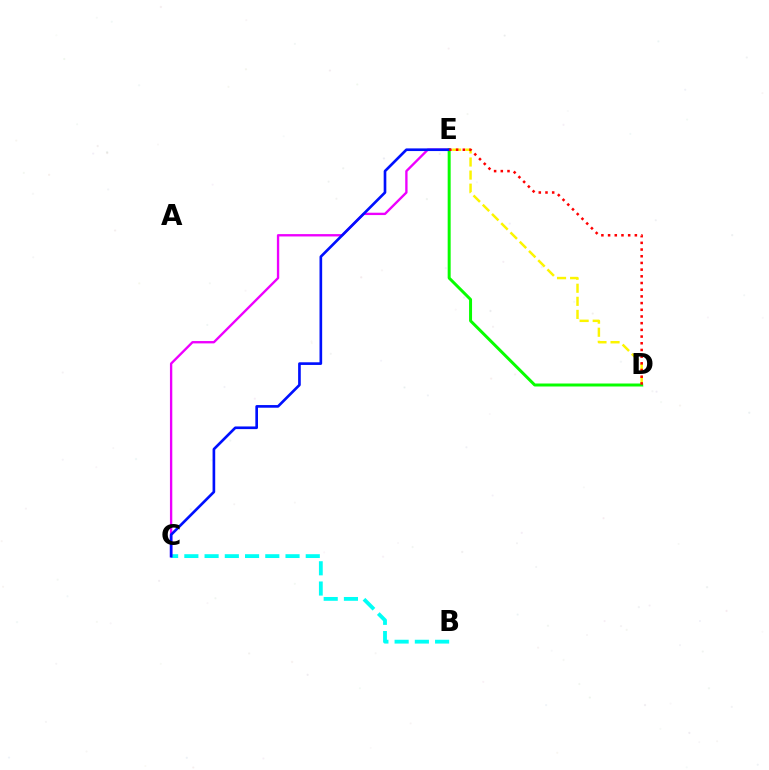{('B', 'C'): [{'color': '#00fff6', 'line_style': 'dashed', 'thickness': 2.75}], ('C', 'E'): [{'color': '#ee00ff', 'line_style': 'solid', 'thickness': 1.69}, {'color': '#0010ff', 'line_style': 'solid', 'thickness': 1.91}], ('D', 'E'): [{'color': '#fcf500', 'line_style': 'dashed', 'thickness': 1.78}, {'color': '#08ff00', 'line_style': 'solid', 'thickness': 2.15}, {'color': '#ff0000', 'line_style': 'dotted', 'thickness': 1.82}]}